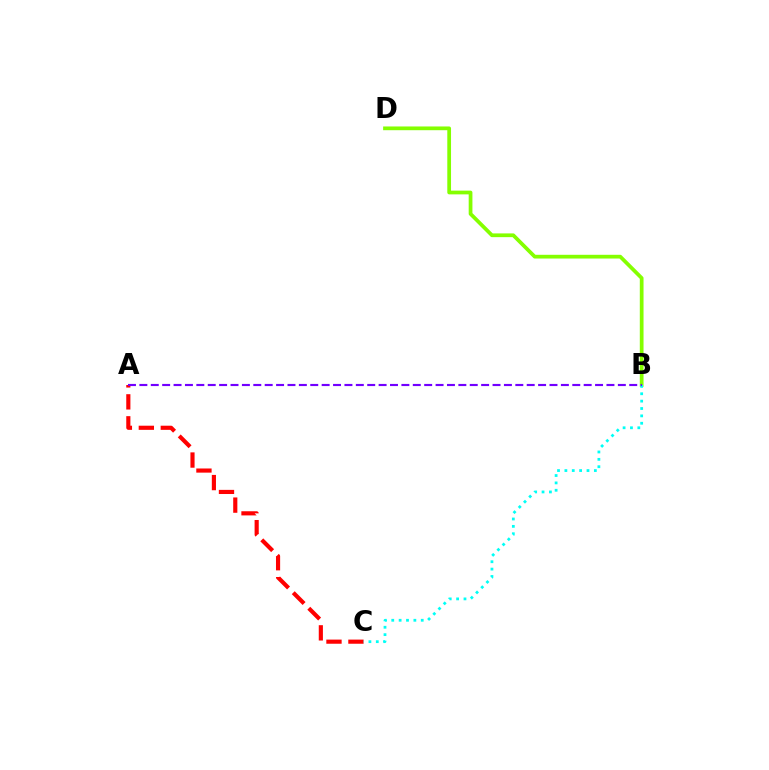{('B', 'D'): [{'color': '#84ff00', 'line_style': 'solid', 'thickness': 2.69}], ('A', 'C'): [{'color': '#ff0000', 'line_style': 'dashed', 'thickness': 2.98}], ('B', 'C'): [{'color': '#00fff6', 'line_style': 'dotted', 'thickness': 2.0}], ('A', 'B'): [{'color': '#7200ff', 'line_style': 'dashed', 'thickness': 1.55}]}